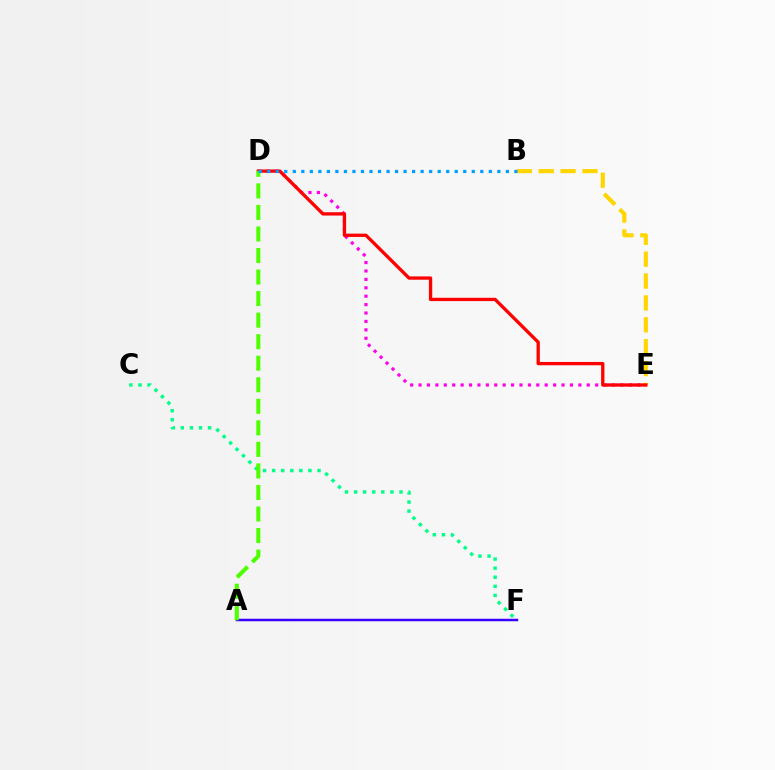{('C', 'F'): [{'color': '#00ff86', 'line_style': 'dotted', 'thickness': 2.47}], ('D', 'E'): [{'color': '#ff00ed', 'line_style': 'dotted', 'thickness': 2.29}, {'color': '#ff0000', 'line_style': 'solid', 'thickness': 2.39}], ('A', 'F'): [{'color': '#3700ff', 'line_style': 'solid', 'thickness': 1.79}], ('B', 'E'): [{'color': '#ffd500', 'line_style': 'dashed', 'thickness': 2.97}], ('A', 'D'): [{'color': '#4fff00', 'line_style': 'dashed', 'thickness': 2.93}], ('B', 'D'): [{'color': '#009eff', 'line_style': 'dotted', 'thickness': 2.32}]}